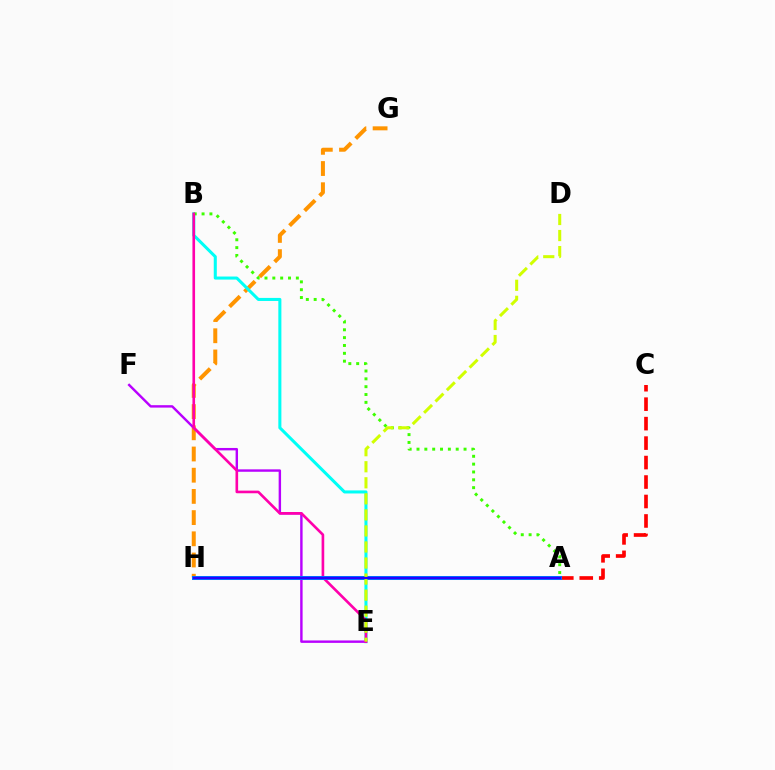{('G', 'H'): [{'color': '#ff9400', 'line_style': 'dashed', 'thickness': 2.88}], ('A', 'C'): [{'color': '#ff0000', 'line_style': 'dashed', 'thickness': 2.64}], ('A', 'H'): [{'color': '#00ff5c', 'line_style': 'dashed', 'thickness': 2.8}, {'color': '#0074ff', 'line_style': 'solid', 'thickness': 2.88}, {'color': '#2500ff', 'line_style': 'solid', 'thickness': 1.58}], ('B', 'E'): [{'color': '#00fff6', 'line_style': 'solid', 'thickness': 2.2}, {'color': '#ff00ac', 'line_style': 'solid', 'thickness': 1.9}], ('A', 'B'): [{'color': '#3dff00', 'line_style': 'dotted', 'thickness': 2.13}], ('E', 'F'): [{'color': '#b900ff', 'line_style': 'solid', 'thickness': 1.74}], ('D', 'E'): [{'color': '#d1ff00', 'line_style': 'dashed', 'thickness': 2.18}]}